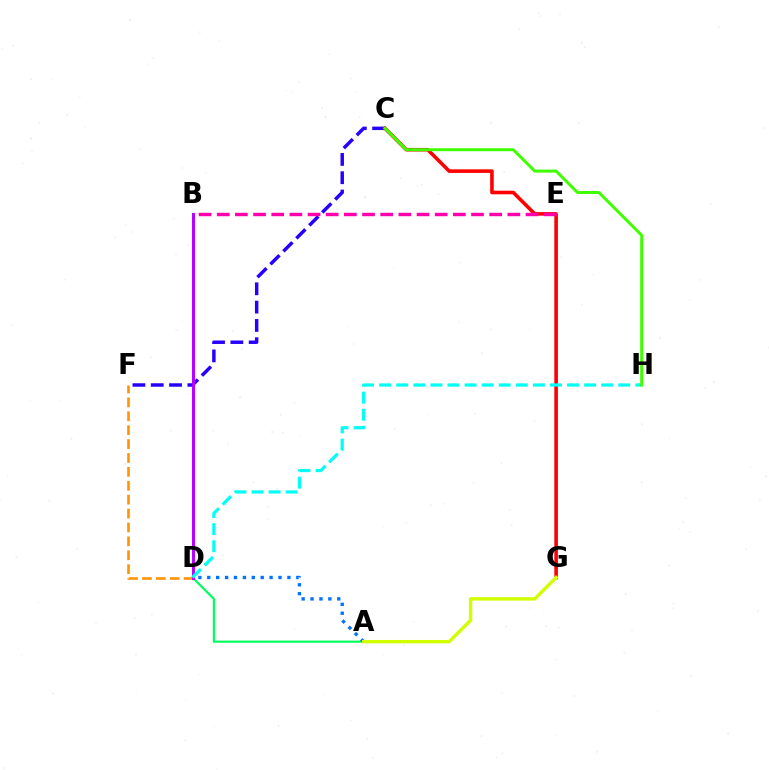{('A', 'D'): [{'color': '#00ff5c', 'line_style': 'solid', 'thickness': 1.56}, {'color': '#0074ff', 'line_style': 'dotted', 'thickness': 2.42}], ('C', 'F'): [{'color': '#2500ff', 'line_style': 'dashed', 'thickness': 2.49}], ('C', 'G'): [{'color': '#ff0000', 'line_style': 'solid', 'thickness': 2.59}], ('D', 'F'): [{'color': '#ff9400', 'line_style': 'dashed', 'thickness': 1.89}], ('B', 'D'): [{'color': '#b900ff', 'line_style': 'solid', 'thickness': 2.15}], ('D', 'H'): [{'color': '#00fff6', 'line_style': 'dashed', 'thickness': 2.32}], ('A', 'G'): [{'color': '#d1ff00', 'line_style': 'solid', 'thickness': 2.44}], ('B', 'E'): [{'color': '#ff00ac', 'line_style': 'dashed', 'thickness': 2.47}], ('C', 'H'): [{'color': '#3dff00', 'line_style': 'solid', 'thickness': 2.13}]}